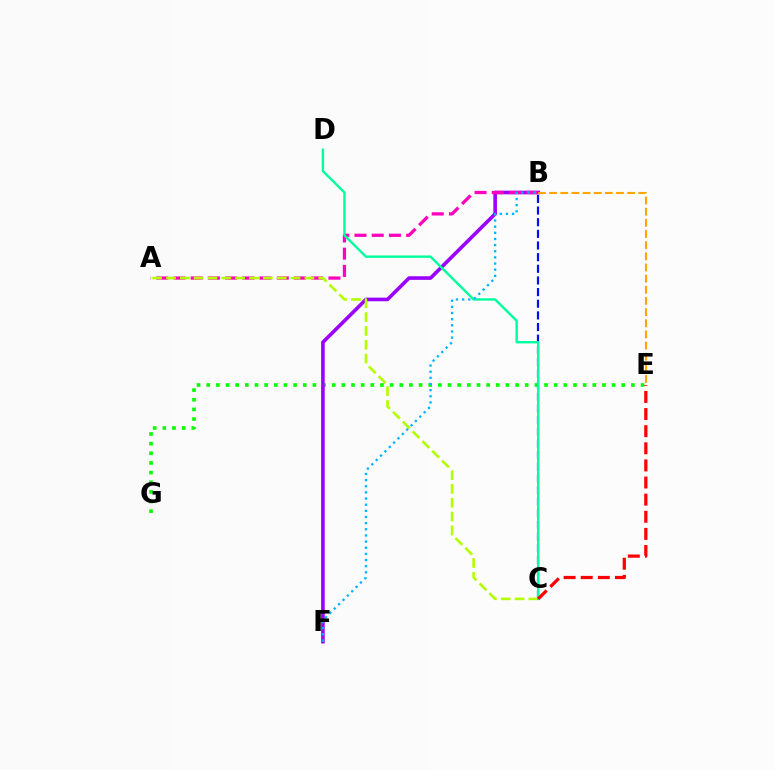{('E', 'G'): [{'color': '#08ff00', 'line_style': 'dotted', 'thickness': 2.62}], ('B', 'F'): [{'color': '#9b00ff', 'line_style': 'solid', 'thickness': 2.6}, {'color': '#00b5ff', 'line_style': 'dotted', 'thickness': 1.67}], ('B', 'E'): [{'color': '#ffa500', 'line_style': 'dashed', 'thickness': 1.52}], ('B', 'C'): [{'color': '#0010ff', 'line_style': 'dashed', 'thickness': 1.58}], ('A', 'B'): [{'color': '#ff00bd', 'line_style': 'dashed', 'thickness': 2.34}], ('A', 'C'): [{'color': '#b3ff00', 'line_style': 'dashed', 'thickness': 1.88}], ('C', 'D'): [{'color': '#00ff9d', 'line_style': 'solid', 'thickness': 1.72}], ('C', 'E'): [{'color': '#ff0000', 'line_style': 'dashed', 'thickness': 2.33}]}